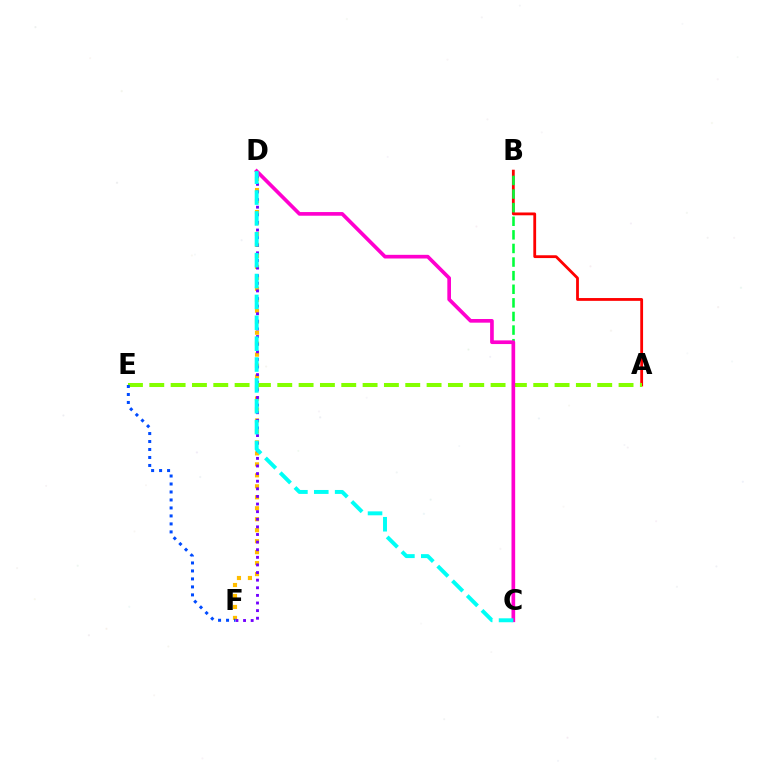{('D', 'F'): [{'color': '#ffbd00', 'line_style': 'dotted', 'thickness': 2.98}, {'color': '#7200ff', 'line_style': 'dotted', 'thickness': 2.07}], ('A', 'B'): [{'color': '#ff0000', 'line_style': 'solid', 'thickness': 2.02}], ('B', 'C'): [{'color': '#00ff39', 'line_style': 'dashed', 'thickness': 1.85}], ('A', 'E'): [{'color': '#84ff00', 'line_style': 'dashed', 'thickness': 2.9}], ('E', 'F'): [{'color': '#004bff', 'line_style': 'dotted', 'thickness': 2.17}], ('C', 'D'): [{'color': '#ff00cf', 'line_style': 'solid', 'thickness': 2.64}, {'color': '#00fff6', 'line_style': 'dashed', 'thickness': 2.84}]}